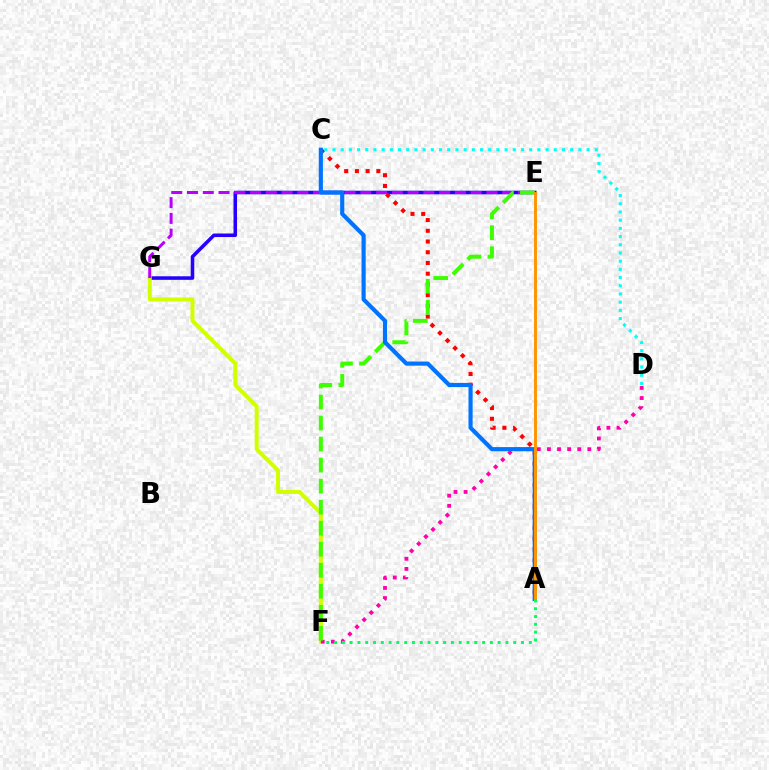{('E', 'G'): [{'color': '#2500ff', 'line_style': 'solid', 'thickness': 2.56}, {'color': '#b900ff', 'line_style': 'dashed', 'thickness': 2.14}], ('F', 'G'): [{'color': '#d1ff00', 'line_style': 'solid', 'thickness': 2.87}], ('A', 'C'): [{'color': '#ff0000', 'line_style': 'dotted', 'thickness': 2.91}, {'color': '#0074ff', 'line_style': 'solid', 'thickness': 2.99}], ('D', 'F'): [{'color': '#ff00ac', 'line_style': 'dotted', 'thickness': 2.75}], ('E', 'F'): [{'color': '#3dff00', 'line_style': 'dashed', 'thickness': 2.86}], ('C', 'D'): [{'color': '#00fff6', 'line_style': 'dotted', 'thickness': 2.23}], ('A', 'E'): [{'color': '#ff9400', 'line_style': 'solid', 'thickness': 2.09}], ('A', 'F'): [{'color': '#00ff5c', 'line_style': 'dotted', 'thickness': 2.12}]}